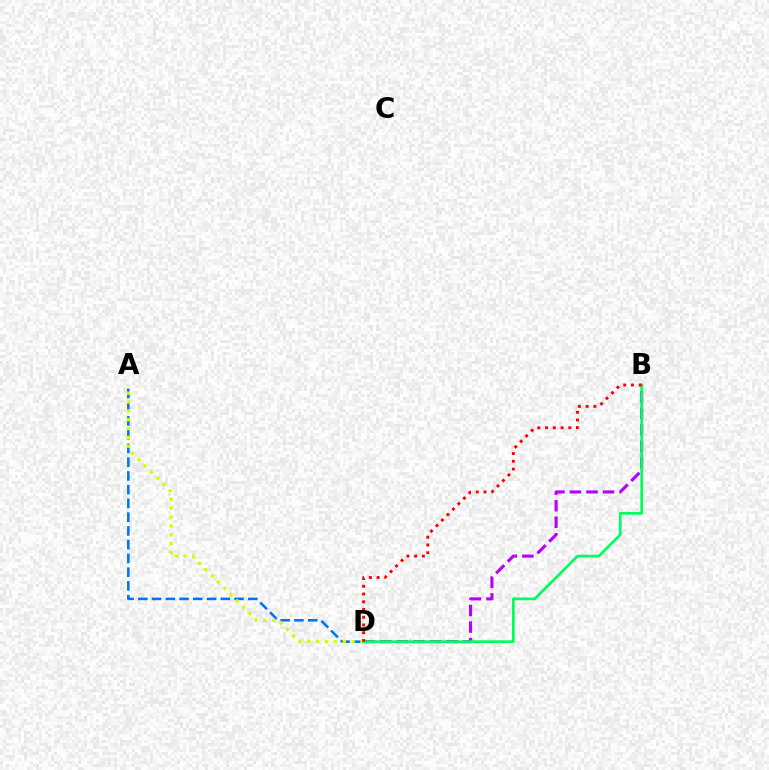{('B', 'D'): [{'color': '#b900ff', 'line_style': 'dashed', 'thickness': 2.25}, {'color': '#00ff5c', 'line_style': 'solid', 'thickness': 1.96}, {'color': '#ff0000', 'line_style': 'dotted', 'thickness': 2.1}], ('A', 'D'): [{'color': '#0074ff', 'line_style': 'dashed', 'thickness': 1.87}, {'color': '#d1ff00', 'line_style': 'dotted', 'thickness': 2.4}]}